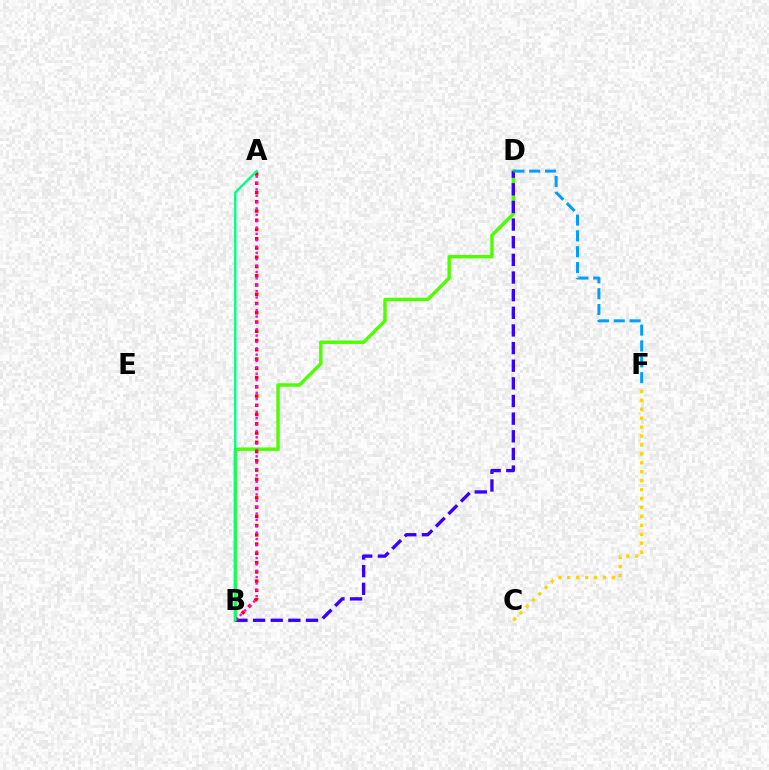{('C', 'F'): [{'color': '#ffd500', 'line_style': 'dotted', 'thickness': 2.43}], ('B', 'D'): [{'color': '#4fff00', 'line_style': 'solid', 'thickness': 2.47}, {'color': '#3700ff', 'line_style': 'dashed', 'thickness': 2.4}], ('A', 'B'): [{'color': '#ff0000', 'line_style': 'dotted', 'thickness': 2.51}, {'color': '#ff00ed', 'line_style': 'dotted', 'thickness': 1.73}, {'color': '#00ff86', 'line_style': 'solid', 'thickness': 1.74}], ('D', 'F'): [{'color': '#009eff', 'line_style': 'dashed', 'thickness': 2.15}]}